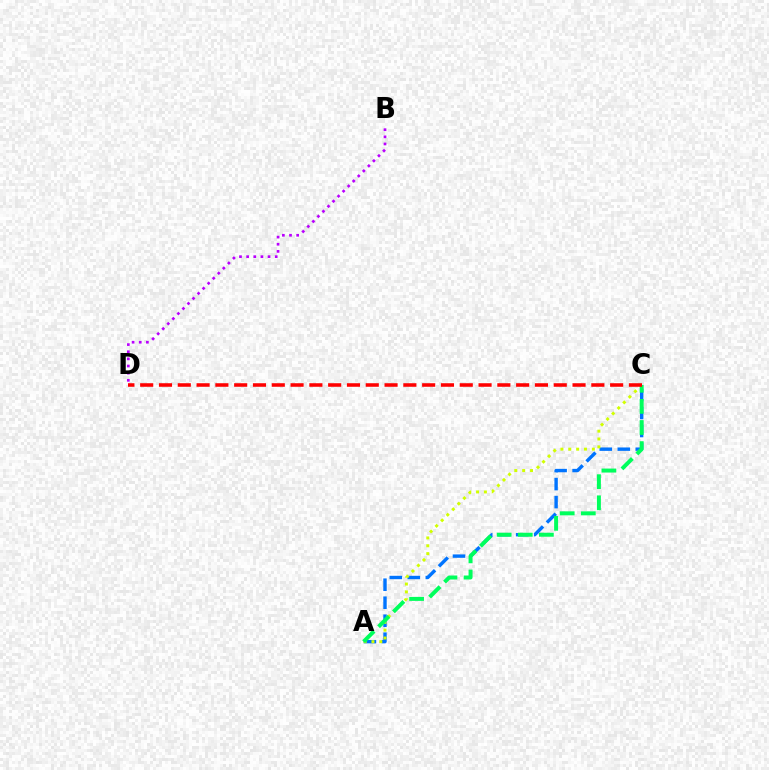{('A', 'C'): [{'color': '#0074ff', 'line_style': 'dashed', 'thickness': 2.45}, {'color': '#d1ff00', 'line_style': 'dotted', 'thickness': 2.13}, {'color': '#00ff5c', 'line_style': 'dashed', 'thickness': 2.87}], ('B', 'D'): [{'color': '#b900ff', 'line_style': 'dotted', 'thickness': 1.94}], ('C', 'D'): [{'color': '#ff0000', 'line_style': 'dashed', 'thickness': 2.55}]}